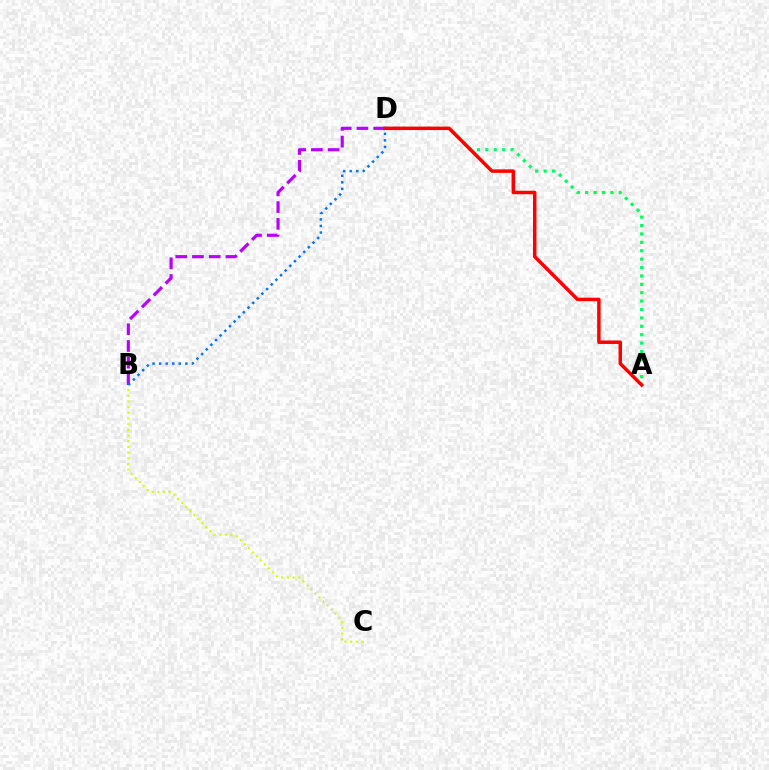{('B', 'D'): [{'color': '#b900ff', 'line_style': 'dashed', 'thickness': 2.27}, {'color': '#0074ff', 'line_style': 'dotted', 'thickness': 1.78}], ('A', 'D'): [{'color': '#00ff5c', 'line_style': 'dotted', 'thickness': 2.28}, {'color': '#ff0000', 'line_style': 'solid', 'thickness': 2.5}], ('B', 'C'): [{'color': '#d1ff00', 'line_style': 'dotted', 'thickness': 1.55}]}